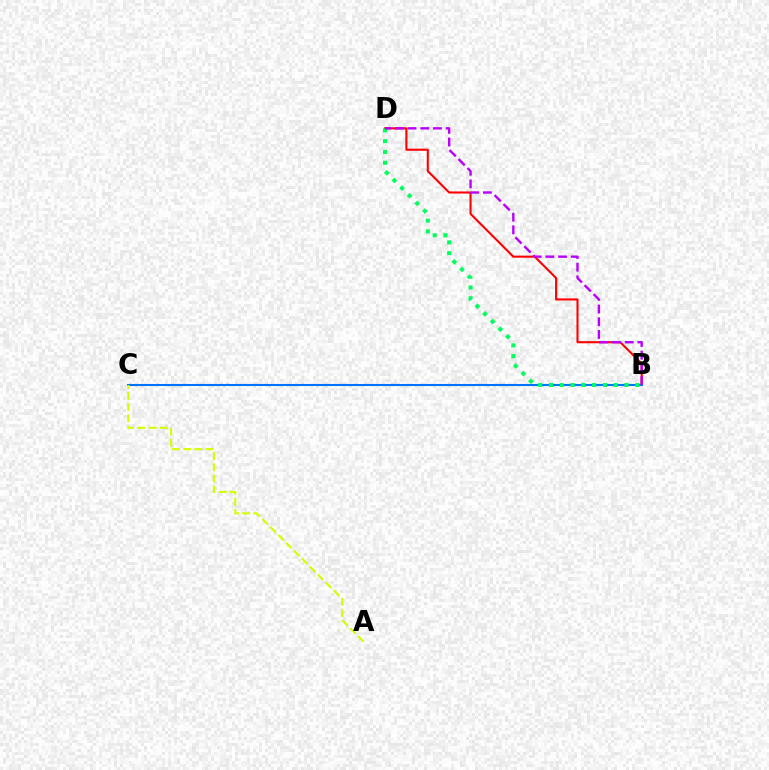{('B', 'D'): [{'color': '#ff0000', 'line_style': 'solid', 'thickness': 1.5}, {'color': '#00ff5c', 'line_style': 'dotted', 'thickness': 2.93}, {'color': '#b900ff', 'line_style': 'dashed', 'thickness': 1.73}], ('B', 'C'): [{'color': '#0074ff', 'line_style': 'solid', 'thickness': 1.5}], ('A', 'C'): [{'color': '#d1ff00', 'line_style': 'dashed', 'thickness': 1.52}]}